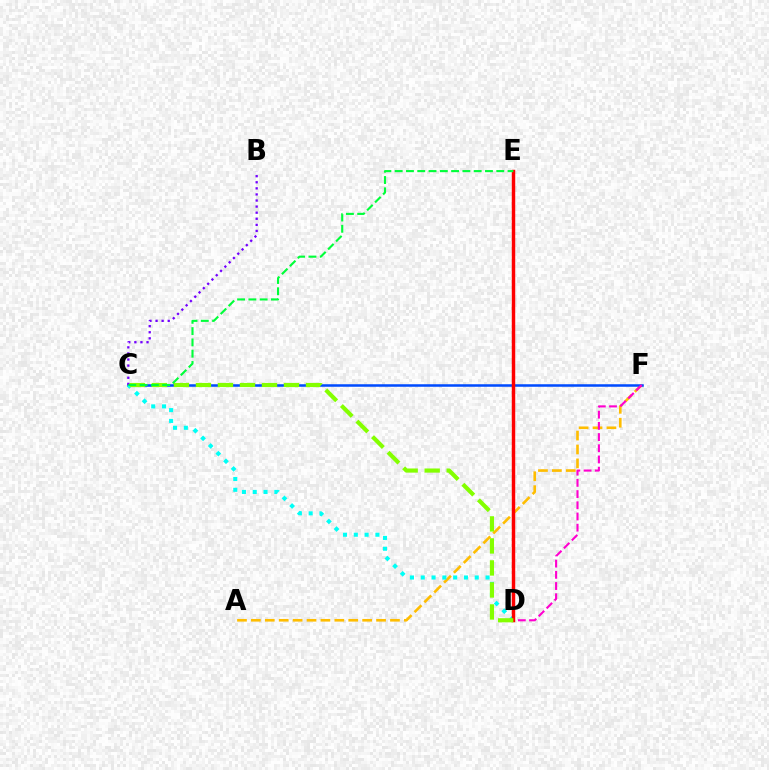{('A', 'F'): [{'color': '#ffbd00', 'line_style': 'dashed', 'thickness': 1.89}], ('C', 'F'): [{'color': '#004bff', 'line_style': 'solid', 'thickness': 1.82}], ('C', 'D'): [{'color': '#00fff6', 'line_style': 'dotted', 'thickness': 2.93}, {'color': '#84ff00', 'line_style': 'dashed', 'thickness': 2.99}], ('D', 'F'): [{'color': '#ff00cf', 'line_style': 'dashed', 'thickness': 1.52}], ('D', 'E'): [{'color': '#ff0000', 'line_style': 'solid', 'thickness': 2.48}], ('B', 'C'): [{'color': '#7200ff', 'line_style': 'dotted', 'thickness': 1.65}], ('C', 'E'): [{'color': '#00ff39', 'line_style': 'dashed', 'thickness': 1.53}]}